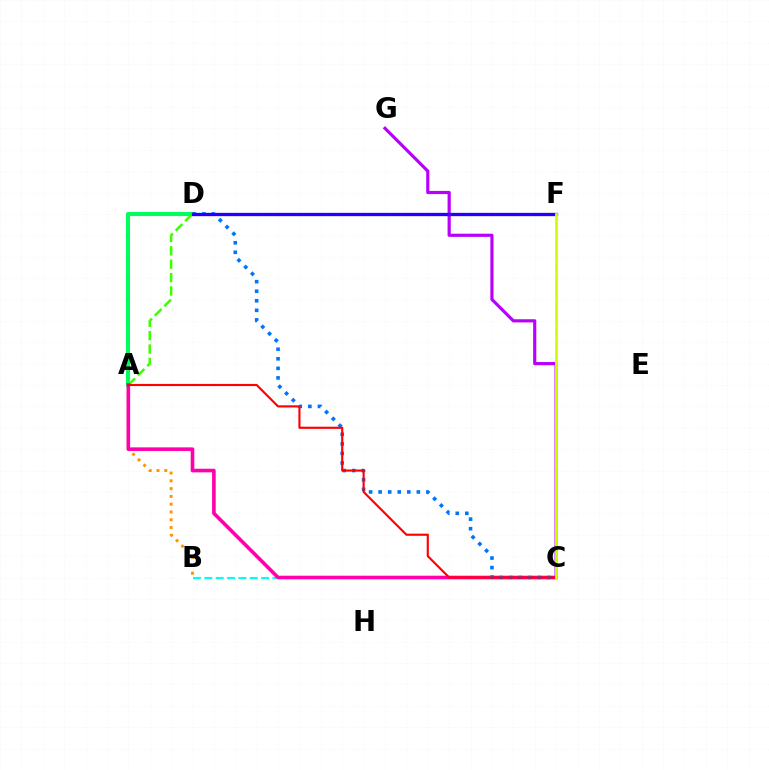{('B', 'C'): [{'color': '#00fff6', 'line_style': 'dashed', 'thickness': 1.54}], ('A', 'D'): [{'color': '#00ff5c', 'line_style': 'solid', 'thickness': 2.95}, {'color': '#3dff00', 'line_style': 'dashed', 'thickness': 1.82}], ('A', 'B'): [{'color': '#ff9400', 'line_style': 'dotted', 'thickness': 2.12}], ('A', 'C'): [{'color': '#ff00ac', 'line_style': 'solid', 'thickness': 2.6}, {'color': '#ff0000', 'line_style': 'solid', 'thickness': 1.54}], ('C', 'D'): [{'color': '#0074ff', 'line_style': 'dotted', 'thickness': 2.6}], ('C', 'G'): [{'color': '#b900ff', 'line_style': 'solid', 'thickness': 2.28}], ('D', 'F'): [{'color': '#2500ff', 'line_style': 'solid', 'thickness': 2.38}], ('C', 'F'): [{'color': '#d1ff00', 'line_style': 'solid', 'thickness': 2.02}]}